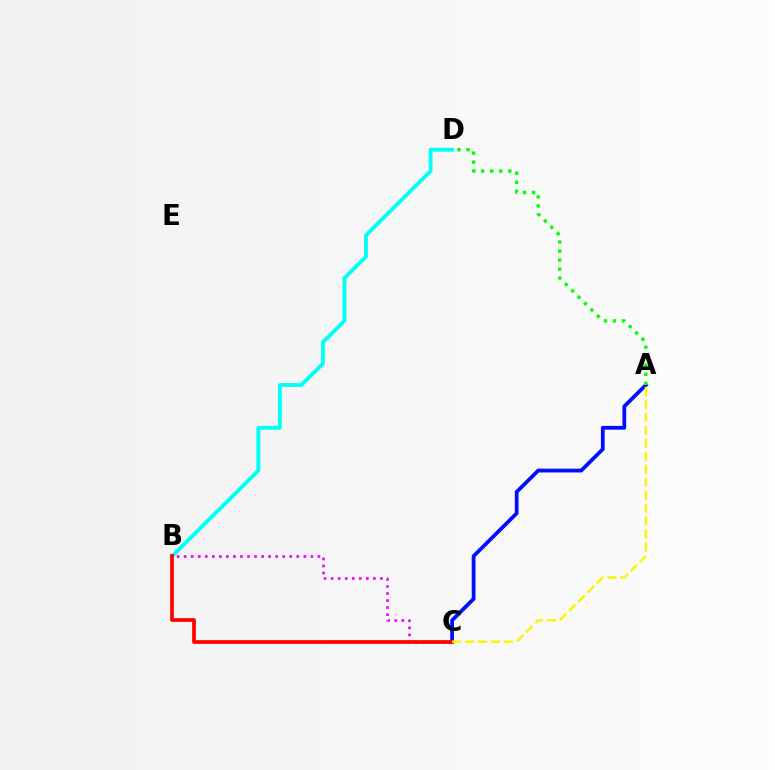{('B', 'D'): [{'color': '#00fff6', 'line_style': 'solid', 'thickness': 2.76}], ('B', 'C'): [{'color': '#ee00ff', 'line_style': 'dotted', 'thickness': 1.91}, {'color': '#ff0000', 'line_style': 'solid', 'thickness': 2.68}], ('A', 'C'): [{'color': '#0010ff', 'line_style': 'solid', 'thickness': 2.73}, {'color': '#fcf500', 'line_style': 'dashed', 'thickness': 1.76}], ('A', 'D'): [{'color': '#08ff00', 'line_style': 'dotted', 'thickness': 2.45}]}